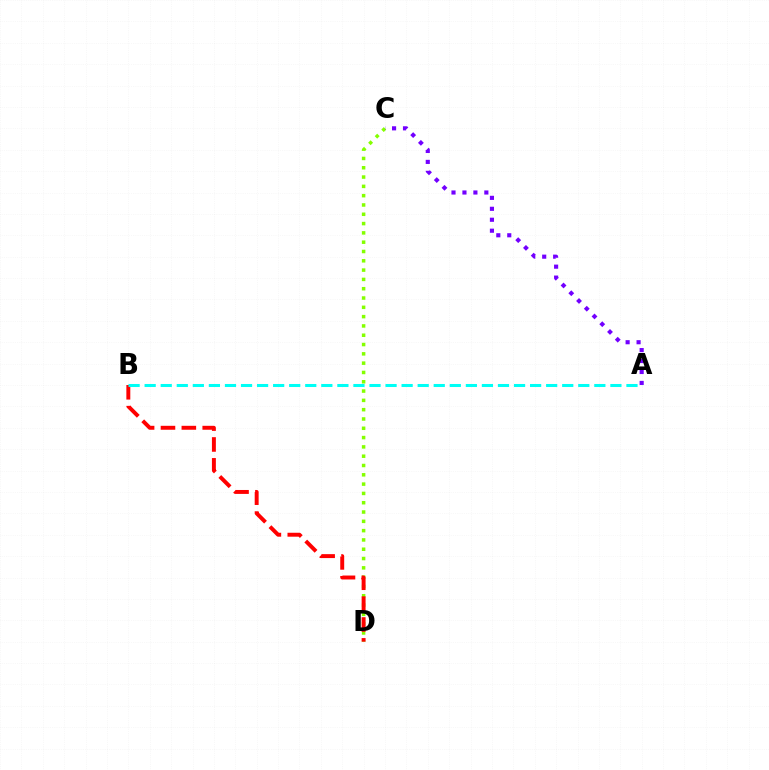{('C', 'D'): [{'color': '#84ff00', 'line_style': 'dotted', 'thickness': 2.53}], ('A', 'C'): [{'color': '#7200ff', 'line_style': 'dotted', 'thickness': 2.97}], ('B', 'D'): [{'color': '#ff0000', 'line_style': 'dashed', 'thickness': 2.83}], ('A', 'B'): [{'color': '#00fff6', 'line_style': 'dashed', 'thickness': 2.18}]}